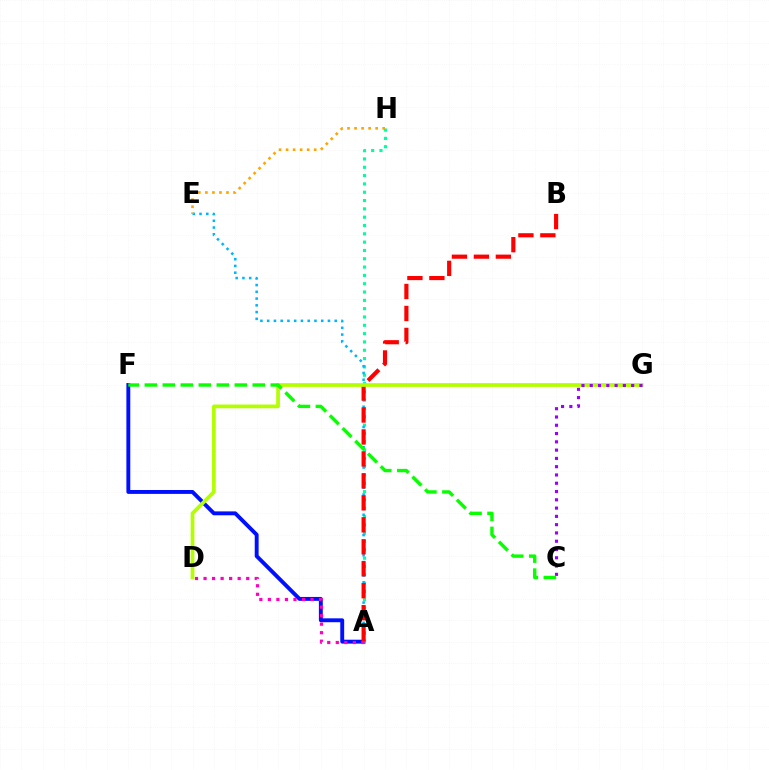{('A', 'F'): [{'color': '#0010ff', 'line_style': 'solid', 'thickness': 2.8}], ('A', 'H'): [{'color': '#00ff9d', 'line_style': 'dotted', 'thickness': 2.26}], ('A', 'E'): [{'color': '#00b5ff', 'line_style': 'dotted', 'thickness': 1.83}], ('E', 'H'): [{'color': '#ffa500', 'line_style': 'dotted', 'thickness': 1.91}], ('A', 'B'): [{'color': '#ff0000', 'line_style': 'dashed', 'thickness': 2.98}], ('A', 'D'): [{'color': '#ff00bd', 'line_style': 'dotted', 'thickness': 2.32}], ('D', 'G'): [{'color': '#b3ff00', 'line_style': 'solid', 'thickness': 2.69}], ('C', 'G'): [{'color': '#9b00ff', 'line_style': 'dotted', 'thickness': 2.25}], ('C', 'F'): [{'color': '#08ff00', 'line_style': 'dashed', 'thickness': 2.44}]}